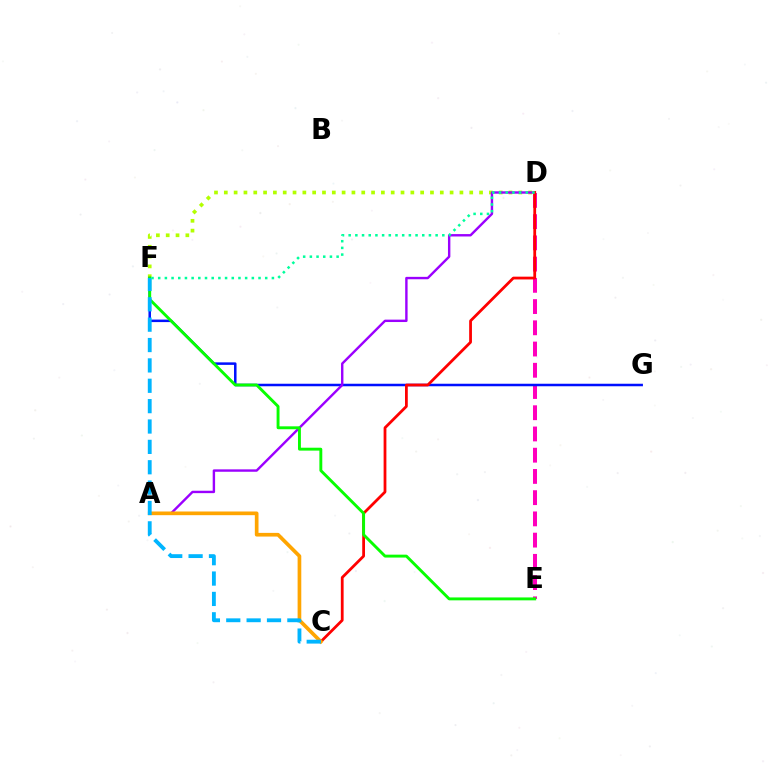{('D', 'F'): [{'color': '#b3ff00', 'line_style': 'dotted', 'thickness': 2.67}, {'color': '#00ff9d', 'line_style': 'dotted', 'thickness': 1.82}], ('D', 'E'): [{'color': '#ff00bd', 'line_style': 'dashed', 'thickness': 2.88}], ('F', 'G'): [{'color': '#0010ff', 'line_style': 'solid', 'thickness': 1.81}], ('A', 'D'): [{'color': '#9b00ff', 'line_style': 'solid', 'thickness': 1.73}], ('C', 'D'): [{'color': '#ff0000', 'line_style': 'solid', 'thickness': 2.0}], ('A', 'C'): [{'color': '#ffa500', 'line_style': 'solid', 'thickness': 2.65}], ('E', 'F'): [{'color': '#08ff00', 'line_style': 'solid', 'thickness': 2.09}], ('C', 'F'): [{'color': '#00b5ff', 'line_style': 'dashed', 'thickness': 2.77}]}